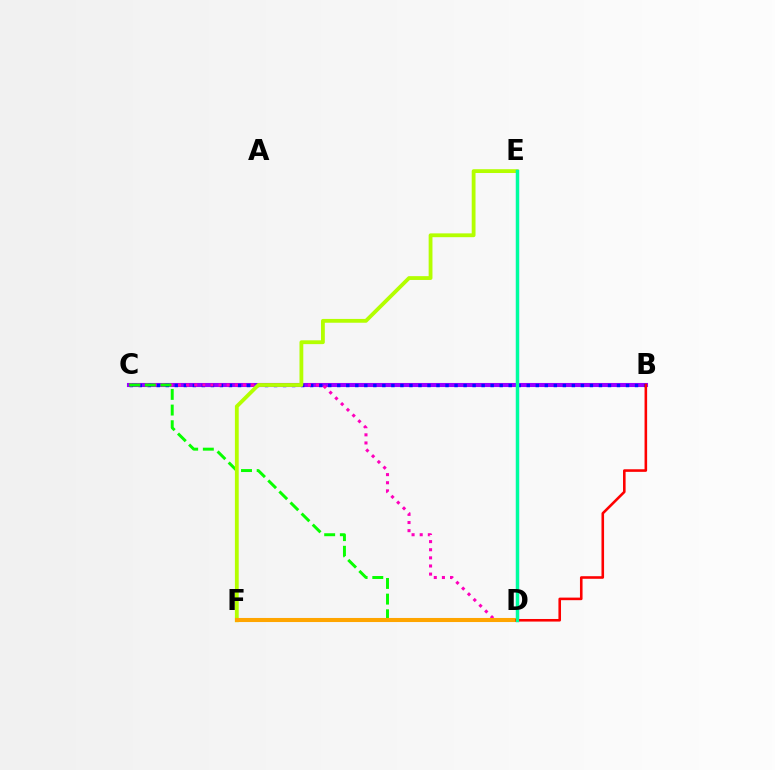{('B', 'C'): [{'color': '#9b00ff', 'line_style': 'solid', 'thickness': 2.94}, {'color': '#0010ff', 'line_style': 'dotted', 'thickness': 2.45}], ('C', 'D'): [{'color': '#ff00bd', 'line_style': 'dotted', 'thickness': 2.21}, {'color': '#08ff00', 'line_style': 'dashed', 'thickness': 2.13}], ('E', 'F'): [{'color': '#b3ff00', 'line_style': 'solid', 'thickness': 2.74}], ('D', 'F'): [{'color': '#ffa500', 'line_style': 'solid', 'thickness': 2.93}], ('D', 'E'): [{'color': '#00b5ff', 'line_style': 'solid', 'thickness': 2.39}, {'color': '#00ff9d', 'line_style': 'solid', 'thickness': 2.27}], ('B', 'D'): [{'color': '#ff0000', 'line_style': 'solid', 'thickness': 1.86}]}